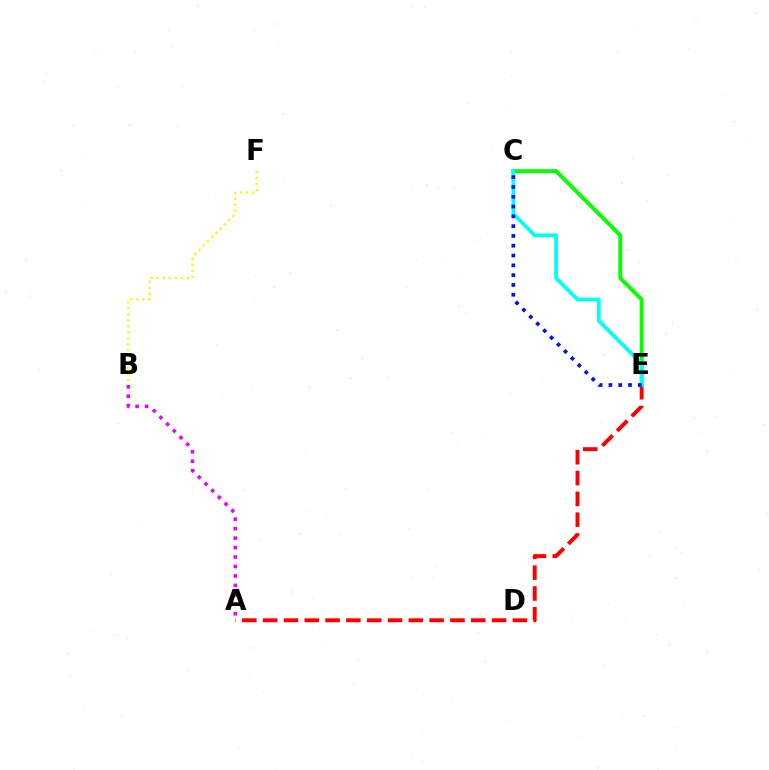{('A', 'B'): [{'color': '#ee00ff', 'line_style': 'dotted', 'thickness': 2.57}], ('A', 'E'): [{'color': '#ff0000', 'line_style': 'dashed', 'thickness': 2.83}], ('C', 'E'): [{'color': '#08ff00', 'line_style': 'solid', 'thickness': 2.82}, {'color': '#00fff6', 'line_style': 'solid', 'thickness': 2.68}, {'color': '#0010ff', 'line_style': 'dotted', 'thickness': 2.66}], ('B', 'F'): [{'color': '#fcf500', 'line_style': 'dotted', 'thickness': 1.63}]}